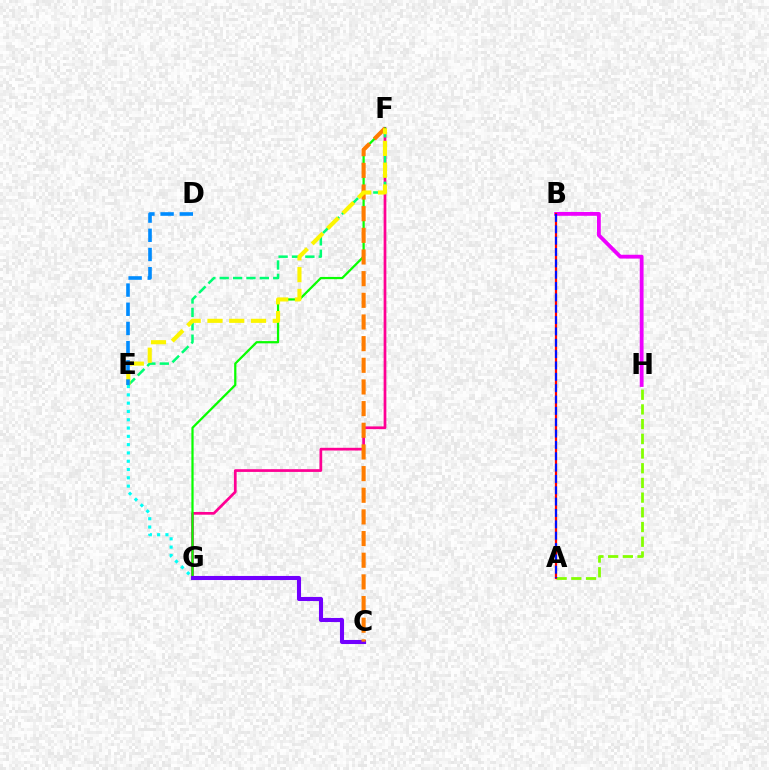{('A', 'H'): [{'color': '#84ff00', 'line_style': 'dashed', 'thickness': 2.0}], ('F', 'G'): [{'color': '#ff0094', 'line_style': 'solid', 'thickness': 1.96}, {'color': '#08ff00', 'line_style': 'solid', 'thickness': 1.61}], ('B', 'H'): [{'color': '#ee00ff', 'line_style': 'solid', 'thickness': 2.74}], ('E', 'G'): [{'color': '#00fff6', 'line_style': 'dotted', 'thickness': 2.25}], ('A', 'B'): [{'color': '#ff0000', 'line_style': 'solid', 'thickness': 1.61}, {'color': '#0010ff', 'line_style': 'dashed', 'thickness': 1.54}], ('E', 'F'): [{'color': '#00ff74', 'line_style': 'dashed', 'thickness': 1.82}, {'color': '#fcf500', 'line_style': 'dashed', 'thickness': 2.96}], ('C', 'G'): [{'color': '#7200ff', 'line_style': 'solid', 'thickness': 2.94}], ('C', 'F'): [{'color': '#ff7c00', 'line_style': 'dashed', 'thickness': 2.94}], ('D', 'E'): [{'color': '#008cff', 'line_style': 'dashed', 'thickness': 2.61}]}